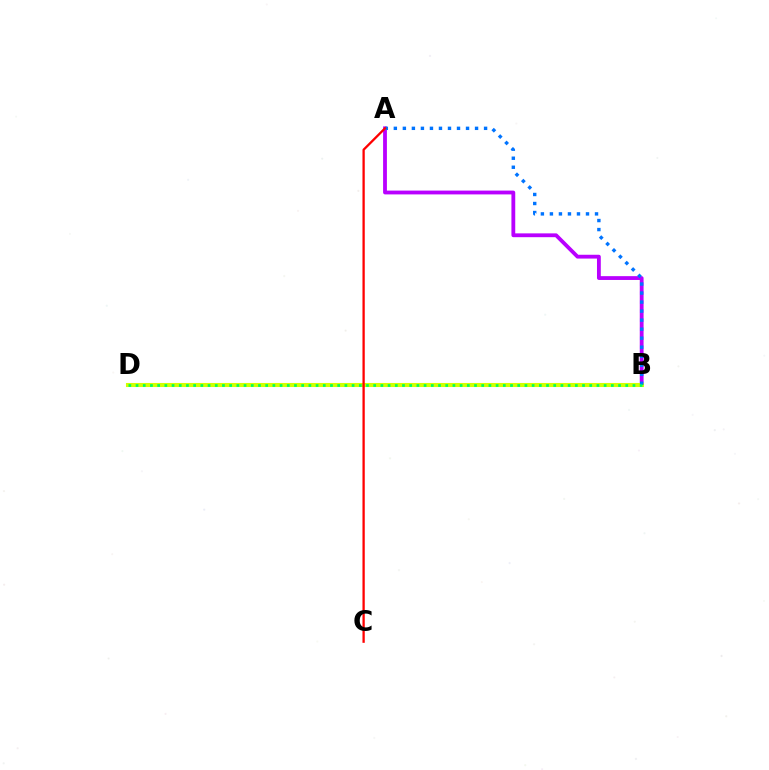{('A', 'B'): [{'color': '#b900ff', 'line_style': 'solid', 'thickness': 2.75}, {'color': '#0074ff', 'line_style': 'dotted', 'thickness': 2.45}], ('B', 'D'): [{'color': '#d1ff00', 'line_style': 'solid', 'thickness': 2.93}, {'color': '#00ff5c', 'line_style': 'dotted', 'thickness': 1.96}], ('A', 'C'): [{'color': '#ff0000', 'line_style': 'solid', 'thickness': 1.65}]}